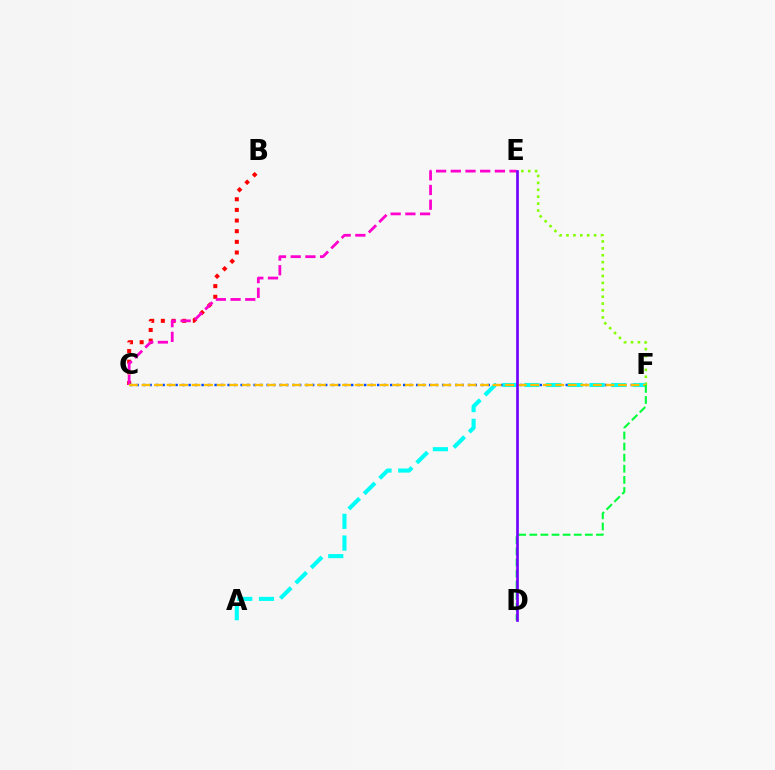{('B', 'C'): [{'color': '#ff0000', 'line_style': 'dotted', 'thickness': 2.89}], ('C', 'E'): [{'color': '#ff00cf', 'line_style': 'dashed', 'thickness': 2.0}], ('C', 'F'): [{'color': '#004bff', 'line_style': 'dotted', 'thickness': 1.77}, {'color': '#ffbd00', 'line_style': 'dashed', 'thickness': 1.7}], ('E', 'F'): [{'color': '#84ff00', 'line_style': 'dotted', 'thickness': 1.88}], ('A', 'F'): [{'color': '#00fff6', 'line_style': 'dashed', 'thickness': 2.95}], ('D', 'F'): [{'color': '#00ff39', 'line_style': 'dashed', 'thickness': 1.51}], ('D', 'E'): [{'color': '#7200ff', 'line_style': 'solid', 'thickness': 1.93}]}